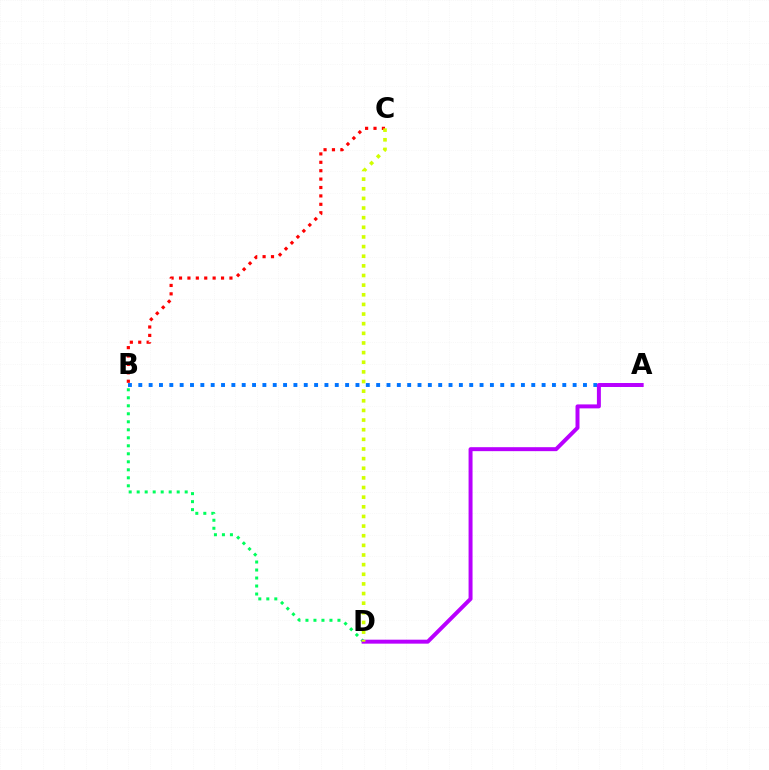{('A', 'B'): [{'color': '#0074ff', 'line_style': 'dotted', 'thickness': 2.81}], ('B', 'D'): [{'color': '#00ff5c', 'line_style': 'dotted', 'thickness': 2.17}], ('B', 'C'): [{'color': '#ff0000', 'line_style': 'dotted', 'thickness': 2.28}], ('A', 'D'): [{'color': '#b900ff', 'line_style': 'solid', 'thickness': 2.86}], ('C', 'D'): [{'color': '#d1ff00', 'line_style': 'dotted', 'thickness': 2.62}]}